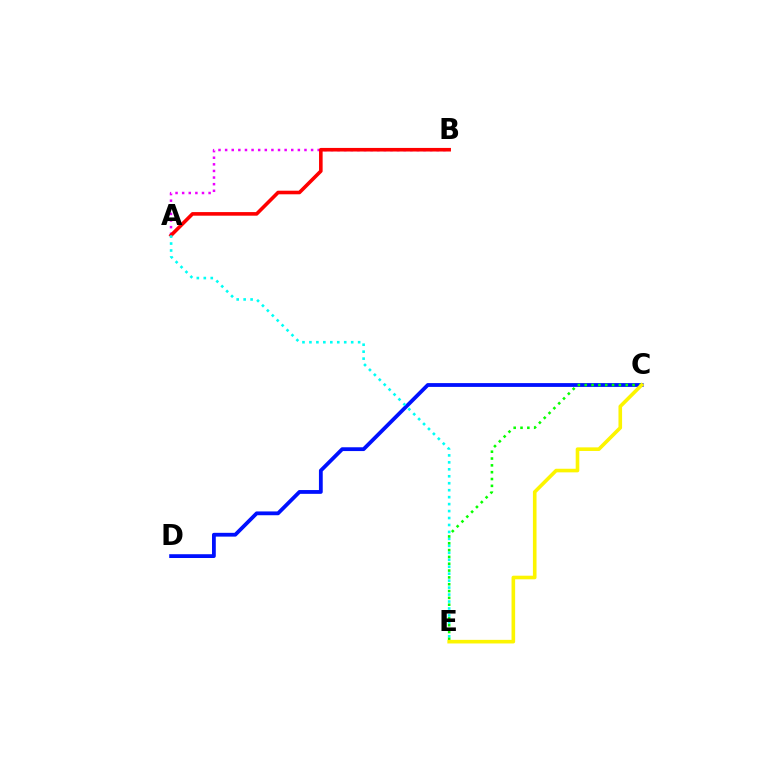{('A', 'B'): [{'color': '#ee00ff', 'line_style': 'dotted', 'thickness': 1.8}, {'color': '#ff0000', 'line_style': 'solid', 'thickness': 2.59}], ('C', 'D'): [{'color': '#0010ff', 'line_style': 'solid', 'thickness': 2.73}], ('A', 'E'): [{'color': '#00fff6', 'line_style': 'dotted', 'thickness': 1.89}], ('C', 'E'): [{'color': '#08ff00', 'line_style': 'dotted', 'thickness': 1.86}, {'color': '#fcf500', 'line_style': 'solid', 'thickness': 2.6}]}